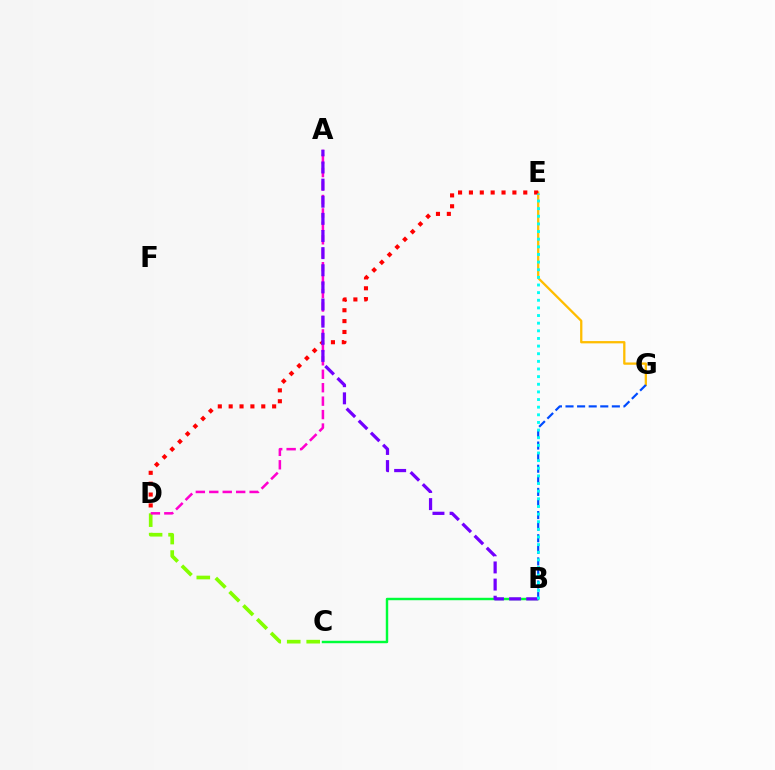{('C', 'D'): [{'color': '#84ff00', 'line_style': 'dashed', 'thickness': 2.65}], ('E', 'G'): [{'color': '#ffbd00', 'line_style': 'solid', 'thickness': 1.65}], ('D', 'E'): [{'color': '#ff0000', 'line_style': 'dotted', 'thickness': 2.95}], ('A', 'D'): [{'color': '#ff00cf', 'line_style': 'dashed', 'thickness': 1.83}], ('B', 'C'): [{'color': '#00ff39', 'line_style': 'solid', 'thickness': 1.76}], ('A', 'B'): [{'color': '#7200ff', 'line_style': 'dashed', 'thickness': 2.33}], ('B', 'G'): [{'color': '#004bff', 'line_style': 'dashed', 'thickness': 1.57}], ('B', 'E'): [{'color': '#00fff6', 'line_style': 'dotted', 'thickness': 2.07}]}